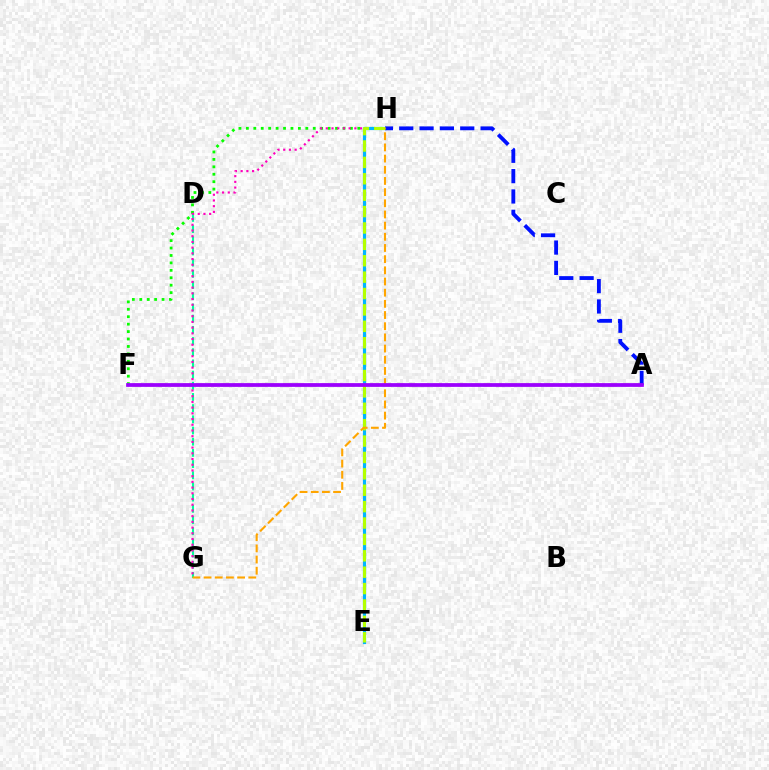{('F', 'H'): [{'color': '#08ff00', 'line_style': 'dotted', 'thickness': 2.02}], ('D', 'G'): [{'color': '#00ff9d', 'line_style': 'dashed', 'thickness': 1.52}], ('G', 'H'): [{'color': '#ff00bd', 'line_style': 'dotted', 'thickness': 1.55}, {'color': '#ffa500', 'line_style': 'dashed', 'thickness': 1.52}], ('E', 'H'): [{'color': '#00b5ff', 'line_style': 'solid', 'thickness': 2.29}, {'color': '#b3ff00', 'line_style': 'dashed', 'thickness': 2.23}], ('A', 'H'): [{'color': '#0010ff', 'line_style': 'dashed', 'thickness': 2.76}], ('A', 'F'): [{'color': '#ff0000', 'line_style': 'dashed', 'thickness': 1.7}, {'color': '#9b00ff', 'line_style': 'solid', 'thickness': 2.69}]}